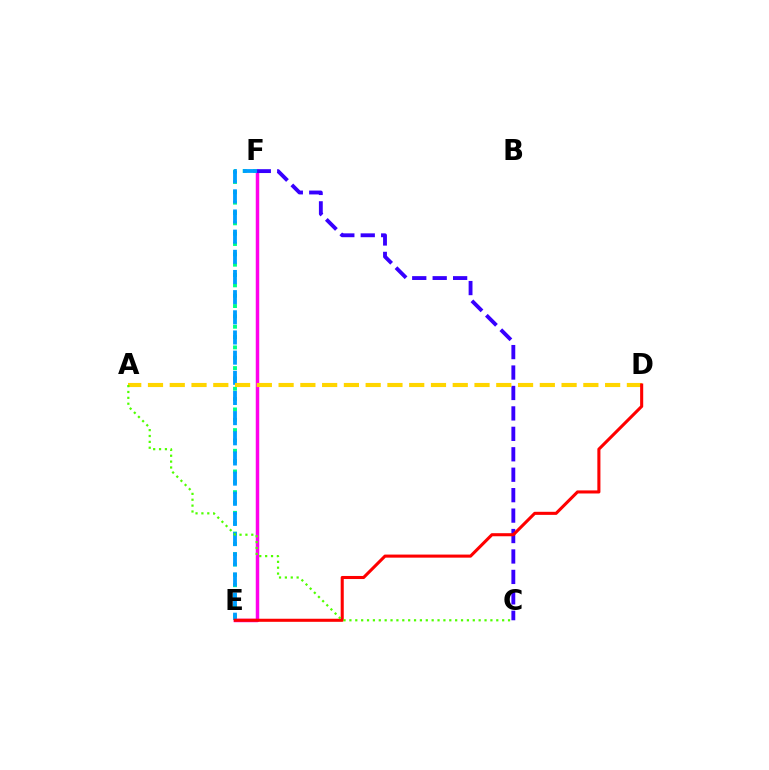{('E', 'F'): [{'color': '#ff00ed', 'line_style': 'solid', 'thickness': 2.5}, {'color': '#00ff86', 'line_style': 'dotted', 'thickness': 2.81}, {'color': '#009eff', 'line_style': 'dashed', 'thickness': 2.74}], ('C', 'F'): [{'color': '#3700ff', 'line_style': 'dashed', 'thickness': 2.78}], ('A', 'D'): [{'color': '#ffd500', 'line_style': 'dashed', 'thickness': 2.96}], ('D', 'E'): [{'color': '#ff0000', 'line_style': 'solid', 'thickness': 2.21}], ('A', 'C'): [{'color': '#4fff00', 'line_style': 'dotted', 'thickness': 1.6}]}